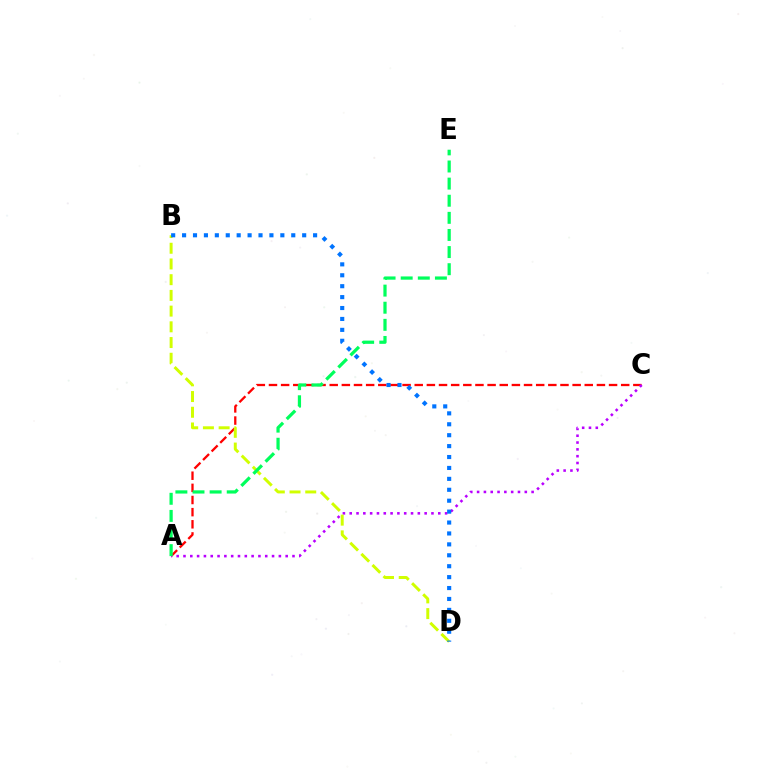{('A', 'C'): [{'color': '#ff0000', 'line_style': 'dashed', 'thickness': 1.65}, {'color': '#b900ff', 'line_style': 'dotted', 'thickness': 1.85}], ('B', 'D'): [{'color': '#d1ff00', 'line_style': 'dashed', 'thickness': 2.13}, {'color': '#0074ff', 'line_style': 'dotted', 'thickness': 2.97}], ('A', 'E'): [{'color': '#00ff5c', 'line_style': 'dashed', 'thickness': 2.33}]}